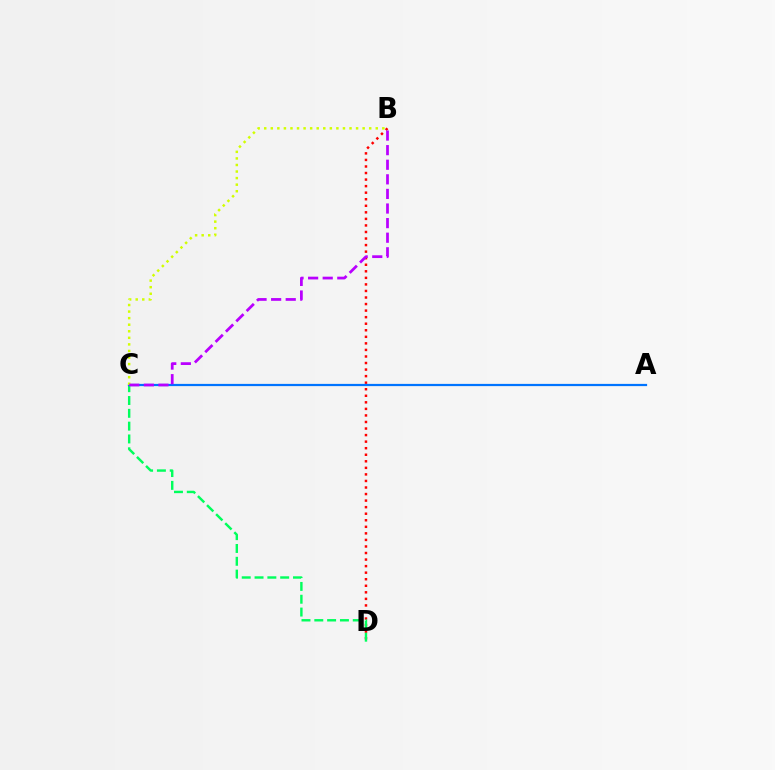{('B', 'D'): [{'color': '#ff0000', 'line_style': 'dotted', 'thickness': 1.78}], ('C', 'D'): [{'color': '#00ff5c', 'line_style': 'dashed', 'thickness': 1.74}], ('A', 'C'): [{'color': '#0074ff', 'line_style': 'solid', 'thickness': 1.6}], ('B', 'C'): [{'color': '#d1ff00', 'line_style': 'dotted', 'thickness': 1.78}, {'color': '#b900ff', 'line_style': 'dashed', 'thickness': 1.98}]}